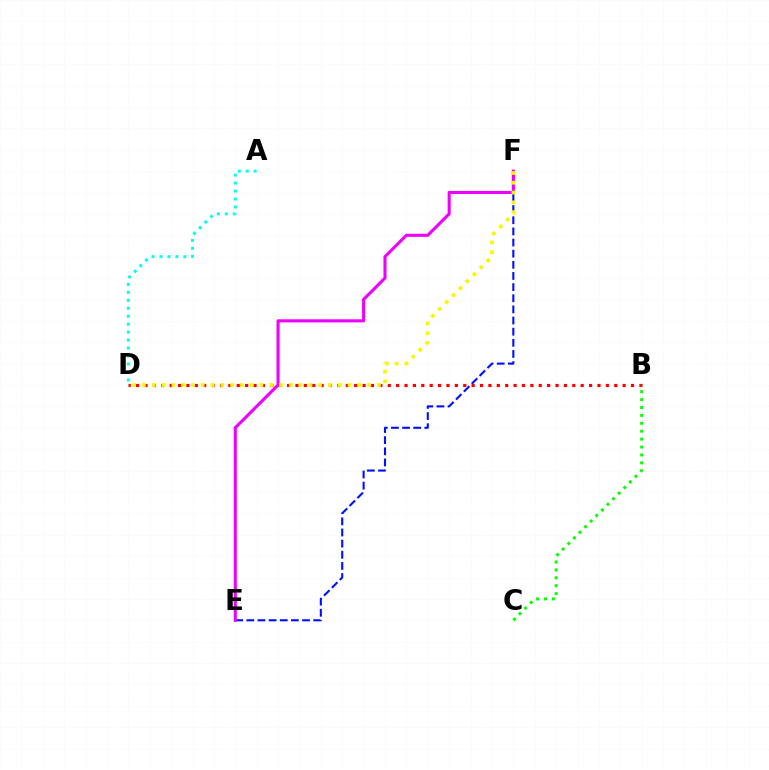{('E', 'F'): [{'color': '#0010ff', 'line_style': 'dashed', 'thickness': 1.51}, {'color': '#ee00ff', 'line_style': 'solid', 'thickness': 2.22}], ('B', 'D'): [{'color': '#ff0000', 'line_style': 'dotted', 'thickness': 2.28}], ('D', 'F'): [{'color': '#fcf500', 'line_style': 'dotted', 'thickness': 2.66}], ('B', 'C'): [{'color': '#08ff00', 'line_style': 'dotted', 'thickness': 2.15}], ('A', 'D'): [{'color': '#00fff6', 'line_style': 'dotted', 'thickness': 2.16}]}